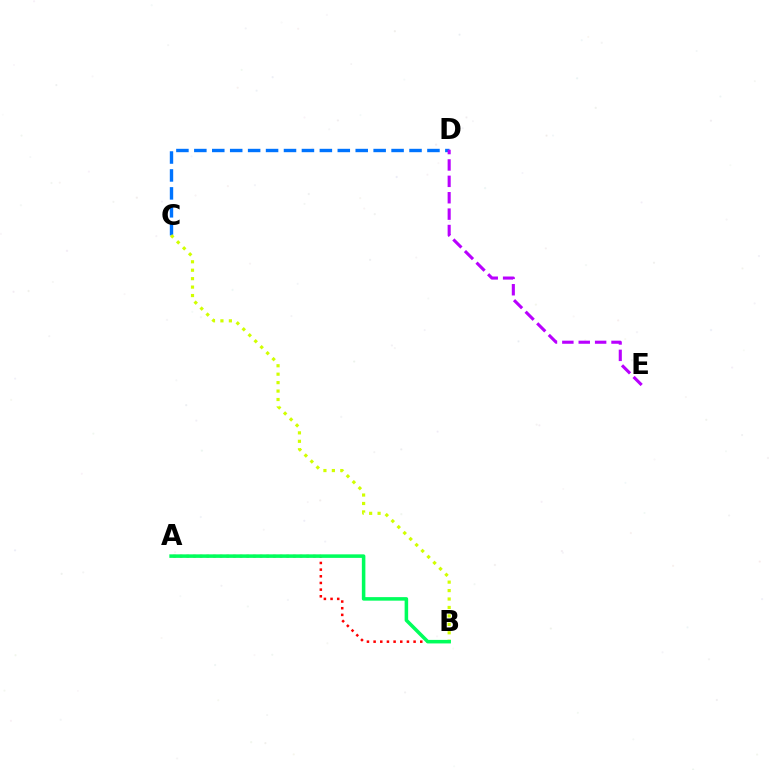{('C', 'D'): [{'color': '#0074ff', 'line_style': 'dashed', 'thickness': 2.44}], ('B', 'C'): [{'color': '#d1ff00', 'line_style': 'dotted', 'thickness': 2.29}], ('A', 'B'): [{'color': '#ff0000', 'line_style': 'dotted', 'thickness': 1.81}, {'color': '#00ff5c', 'line_style': 'solid', 'thickness': 2.55}], ('D', 'E'): [{'color': '#b900ff', 'line_style': 'dashed', 'thickness': 2.23}]}